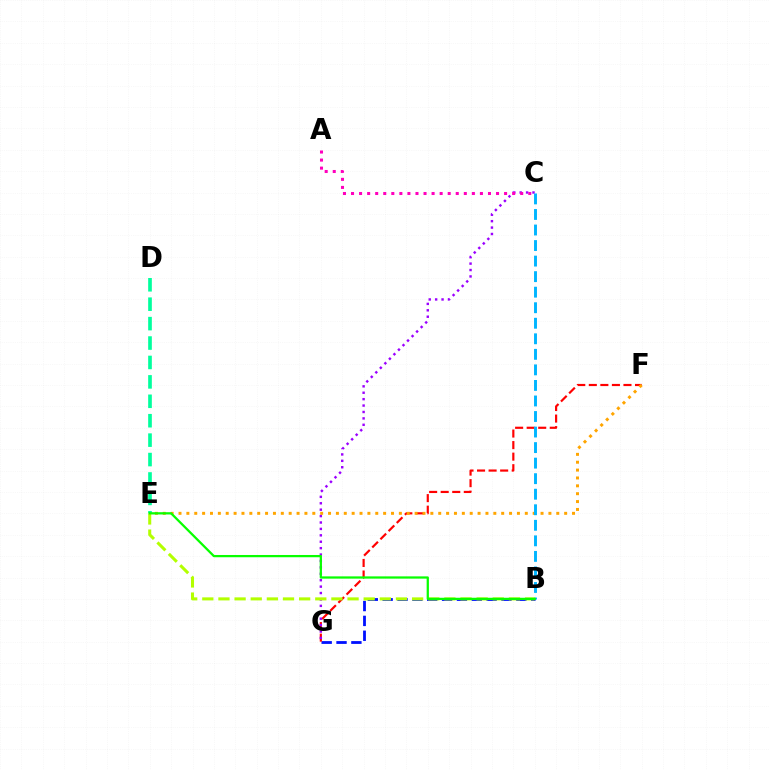{('B', 'G'): [{'color': '#0010ff', 'line_style': 'dashed', 'thickness': 2.02}], ('F', 'G'): [{'color': '#ff0000', 'line_style': 'dashed', 'thickness': 1.57}], ('E', 'F'): [{'color': '#ffa500', 'line_style': 'dotted', 'thickness': 2.14}], ('C', 'G'): [{'color': '#9b00ff', 'line_style': 'dotted', 'thickness': 1.74}], ('A', 'C'): [{'color': '#ff00bd', 'line_style': 'dotted', 'thickness': 2.19}], ('B', 'C'): [{'color': '#00b5ff', 'line_style': 'dashed', 'thickness': 2.11}], ('D', 'E'): [{'color': '#00ff9d', 'line_style': 'dashed', 'thickness': 2.64}], ('B', 'E'): [{'color': '#b3ff00', 'line_style': 'dashed', 'thickness': 2.19}, {'color': '#08ff00', 'line_style': 'solid', 'thickness': 1.62}]}